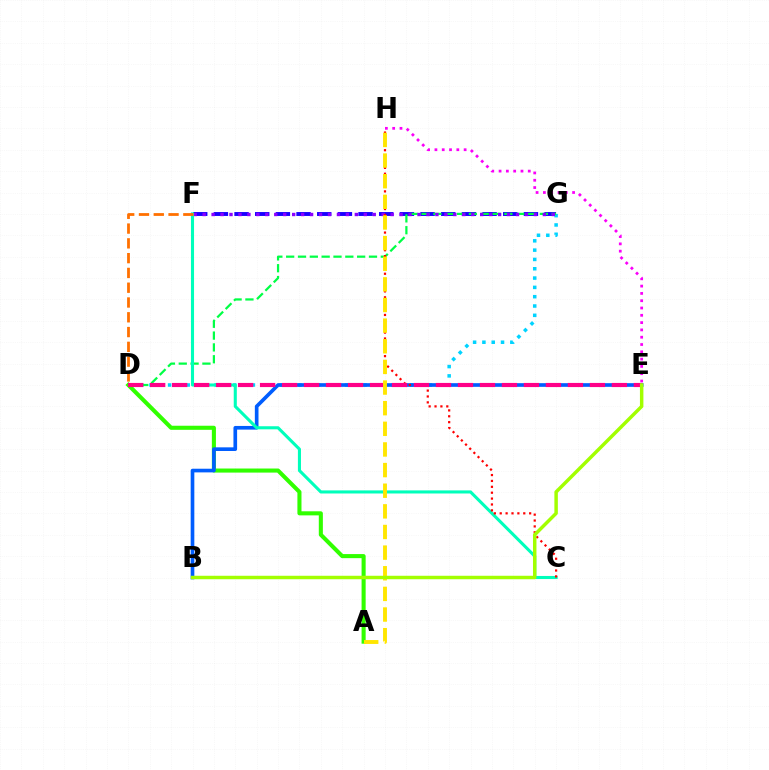{('F', 'G'): [{'color': '#1900ff', 'line_style': 'dashed', 'thickness': 2.81}, {'color': '#8a00ff', 'line_style': 'dotted', 'thickness': 2.43}], ('A', 'D'): [{'color': '#31ff00', 'line_style': 'solid', 'thickness': 2.93}], ('D', 'G'): [{'color': '#00d3ff', 'line_style': 'dotted', 'thickness': 2.53}, {'color': '#00ff45', 'line_style': 'dashed', 'thickness': 1.61}], ('B', 'E'): [{'color': '#005dff', 'line_style': 'solid', 'thickness': 2.63}, {'color': '#a2ff00', 'line_style': 'solid', 'thickness': 2.5}], ('E', 'H'): [{'color': '#fa00f9', 'line_style': 'dotted', 'thickness': 1.98}], ('C', 'F'): [{'color': '#00ffbb', 'line_style': 'solid', 'thickness': 2.22}], ('C', 'H'): [{'color': '#ff0000', 'line_style': 'dotted', 'thickness': 1.6}], ('D', 'E'): [{'color': '#ff0088', 'line_style': 'dashed', 'thickness': 2.99}], ('D', 'F'): [{'color': '#ff7000', 'line_style': 'dashed', 'thickness': 2.01}], ('A', 'H'): [{'color': '#ffe600', 'line_style': 'dashed', 'thickness': 2.8}]}